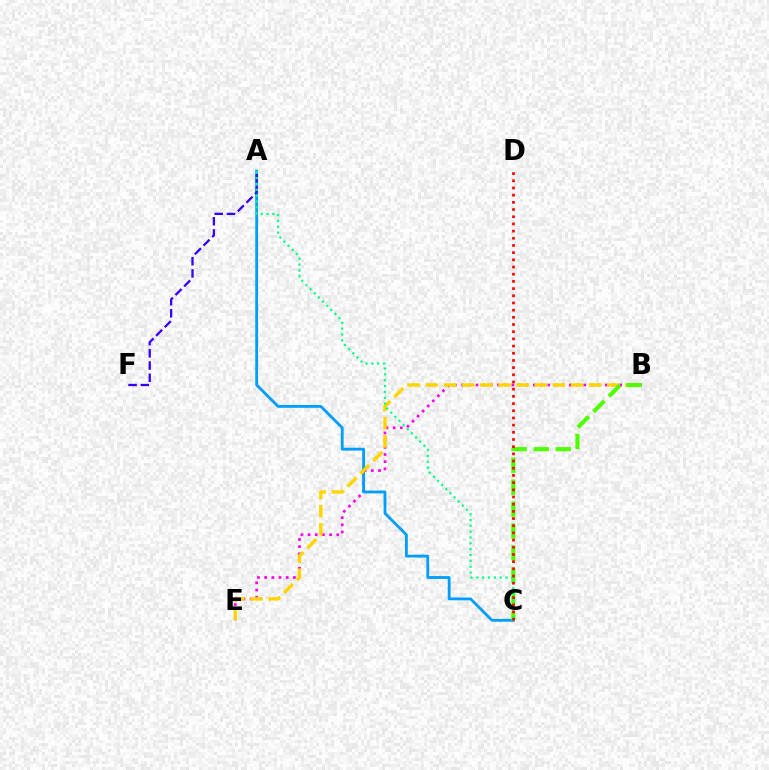{('B', 'E'): [{'color': '#ff00ed', 'line_style': 'dotted', 'thickness': 1.95}, {'color': '#ffd500', 'line_style': 'dashed', 'thickness': 2.47}], ('A', 'C'): [{'color': '#009eff', 'line_style': 'solid', 'thickness': 2.03}, {'color': '#00ff86', 'line_style': 'dotted', 'thickness': 1.59}], ('A', 'F'): [{'color': '#3700ff', 'line_style': 'dashed', 'thickness': 1.66}], ('B', 'C'): [{'color': '#4fff00', 'line_style': 'dashed', 'thickness': 2.98}], ('C', 'D'): [{'color': '#ff0000', 'line_style': 'dotted', 'thickness': 1.95}]}